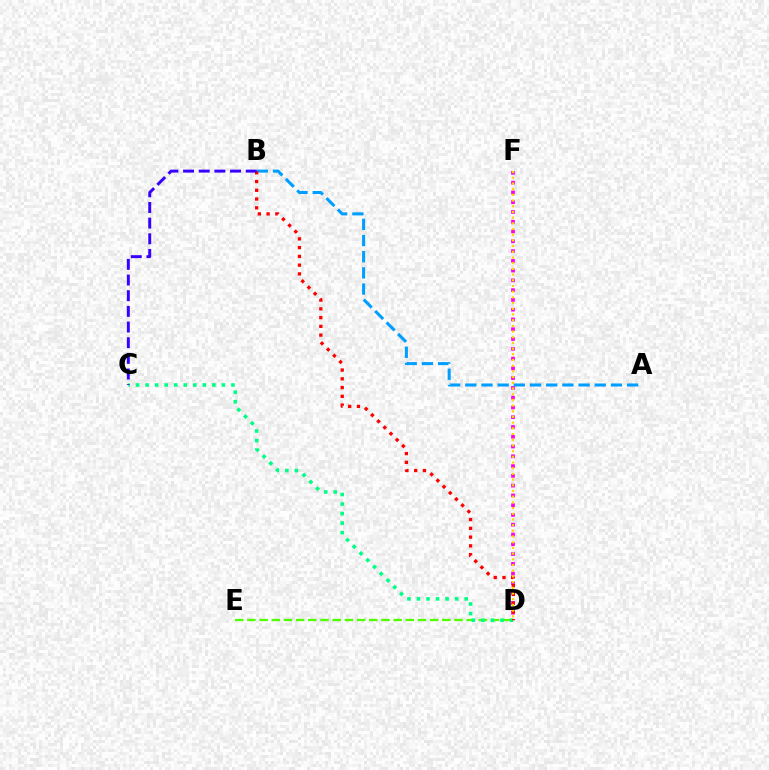{('D', 'F'): [{'color': '#ff00ed', 'line_style': 'dotted', 'thickness': 2.66}, {'color': '#ffd500', 'line_style': 'dotted', 'thickness': 1.55}], ('D', 'E'): [{'color': '#4fff00', 'line_style': 'dashed', 'thickness': 1.66}], ('C', 'D'): [{'color': '#00ff86', 'line_style': 'dotted', 'thickness': 2.59}], ('A', 'B'): [{'color': '#009eff', 'line_style': 'dashed', 'thickness': 2.2}], ('B', 'D'): [{'color': '#ff0000', 'line_style': 'dotted', 'thickness': 2.38}], ('B', 'C'): [{'color': '#3700ff', 'line_style': 'dashed', 'thickness': 2.13}]}